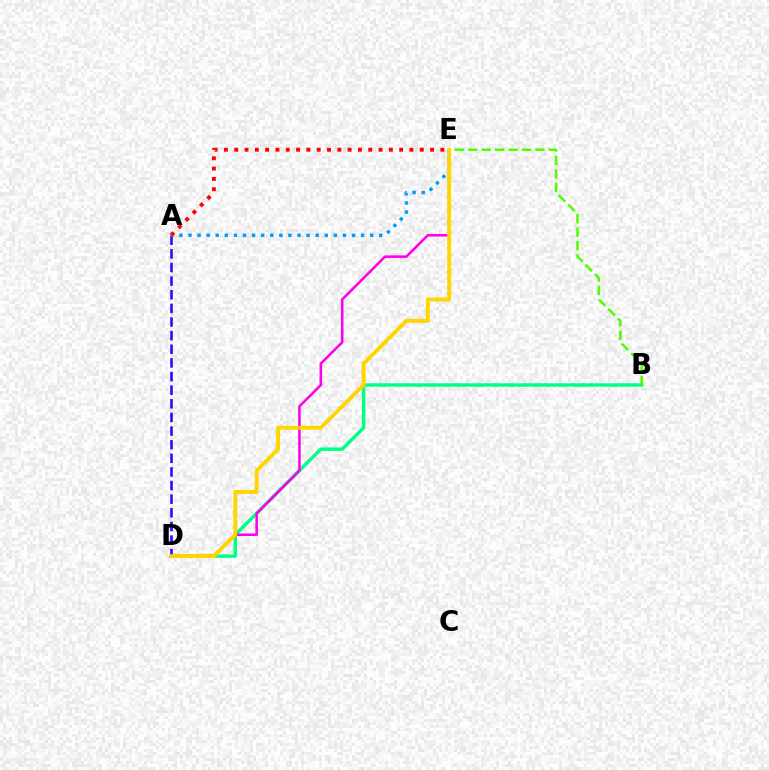{('B', 'D'): [{'color': '#00ff86', 'line_style': 'solid', 'thickness': 2.48}], ('A', 'D'): [{'color': '#3700ff', 'line_style': 'dashed', 'thickness': 1.85}], ('A', 'E'): [{'color': '#009eff', 'line_style': 'dotted', 'thickness': 2.47}, {'color': '#ff0000', 'line_style': 'dotted', 'thickness': 2.8}], ('D', 'E'): [{'color': '#ff00ed', 'line_style': 'solid', 'thickness': 1.85}, {'color': '#ffd500', 'line_style': 'solid', 'thickness': 2.78}], ('B', 'E'): [{'color': '#4fff00', 'line_style': 'dashed', 'thickness': 1.83}]}